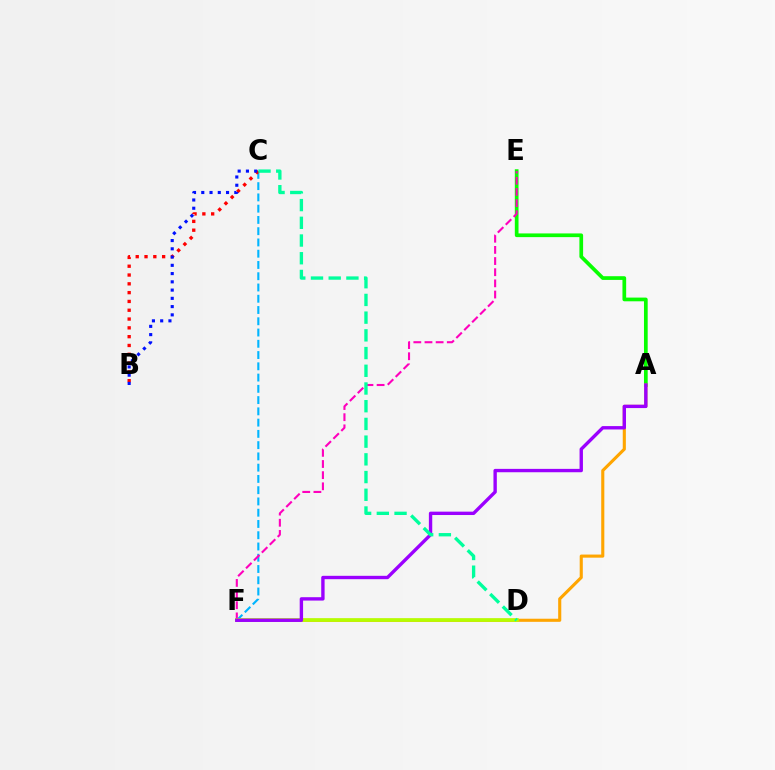{('C', 'F'): [{'color': '#00b5ff', 'line_style': 'dashed', 'thickness': 1.53}], ('A', 'E'): [{'color': '#08ff00', 'line_style': 'solid', 'thickness': 2.67}], ('B', 'C'): [{'color': '#ff0000', 'line_style': 'dotted', 'thickness': 2.39}, {'color': '#0010ff', 'line_style': 'dotted', 'thickness': 2.24}], ('E', 'F'): [{'color': '#ff00bd', 'line_style': 'dashed', 'thickness': 1.52}], ('A', 'F'): [{'color': '#ffa500', 'line_style': 'solid', 'thickness': 2.23}, {'color': '#9b00ff', 'line_style': 'solid', 'thickness': 2.43}], ('D', 'F'): [{'color': '#b3ff00', 'line_style': 'solid', 'thickness': 2.58}], ('C', 'D'): [{'color': '#00ff9d', 'line_style': 'dashed', 'thickness': 2.41}]}